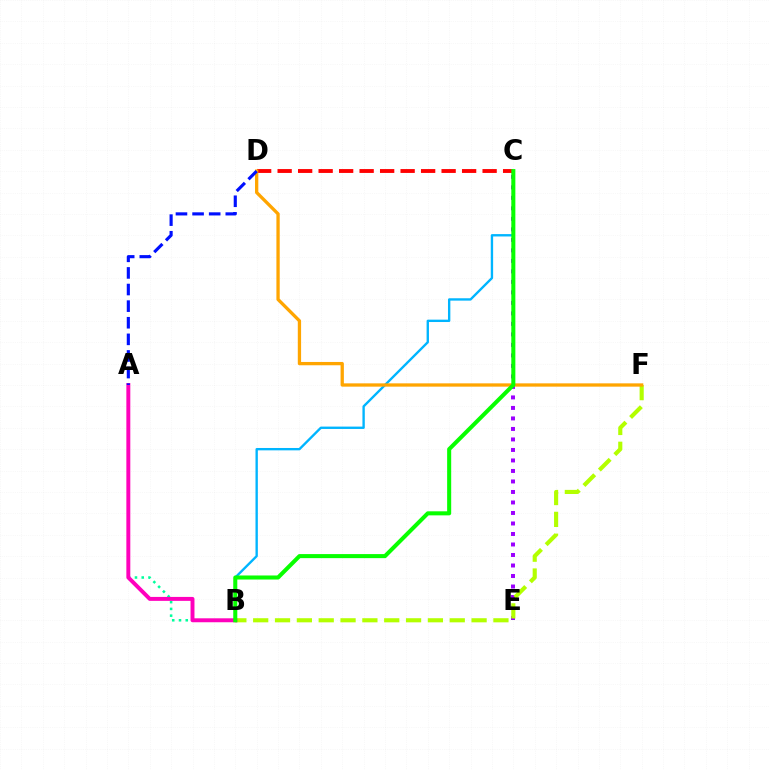{('C', 'E'): [{'color': '#9b00ff', 'line_style': 'dotted', 'thickness': 2.85}], ('B', 'C'): [{'color': '#00b5ff', 'line_style': 'solid', 'thickness': 1.7}, {'color': '#08ff00', 'line_style': 'solid', 'thickness': 2.91}], ('B', 'F'): [{'color': '#b3ff00', 'line_style': 'dashed', 'thickness': 2.97}], ('C', 'D'): [{'color': '#ff0000', 'line_style': 'dashed', 'thickness': 2.78}], ('A', 'B'): [{'color': '#00ff9d', 'line_style': 'dotted', 'thickness': 1.83}, {'color': '#ff00bd', 'line_style': 'solid', 'thickness': 2.84}], ('D', 'F'): [{'color': '#ffa500', 'line_style': 'solid', 'thickness': 2.38}], ('A', 'D'): [{'color': '#0010ff', 'line_style': 'dashed', 'thickness': 2.26}]}